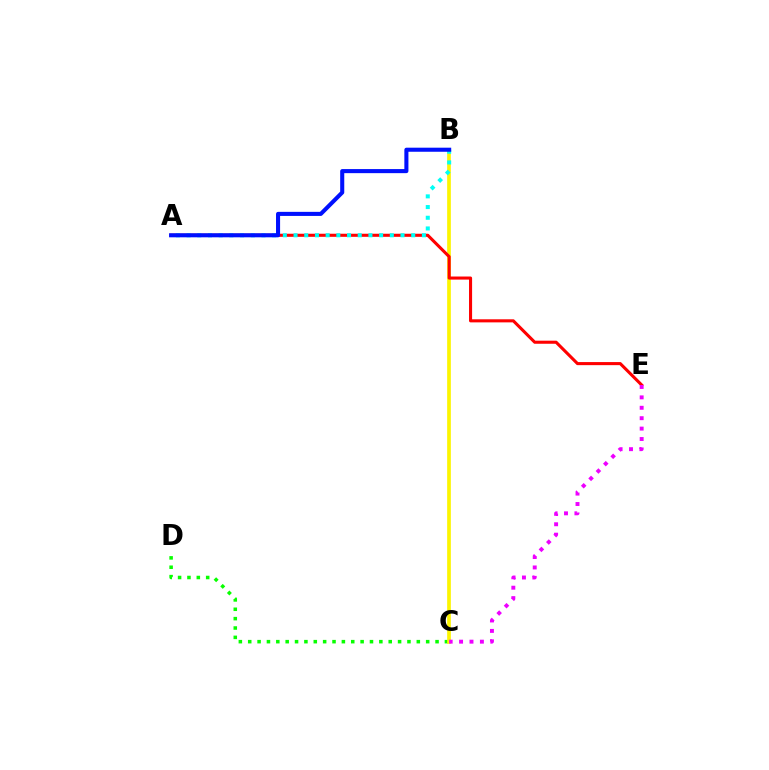{('C', 'D'): [{'color': '#08ff00', 'line_style': 'dotted', 'thickness': 2.54}], ('B', 'C'): [{'color': '#fcf500', 'line_style': 'solid', 'thickness': 2.65}], ('A', 'E'): [{'color': '#ff0000', 'line_style': 'solid', 'thickness': 2.22}], ('C', 'E'): [{'color': '#ee00ff', 'line_style': 'dotted', 'thickness': 2.83}], ('A', 'B'): [{'color': '#00fff6', 'line_style': 'dotted', 'thickness': 2.91}, {'color': '#0010ff', 'line_style': 'solid', 'thickness': 2.93}]}